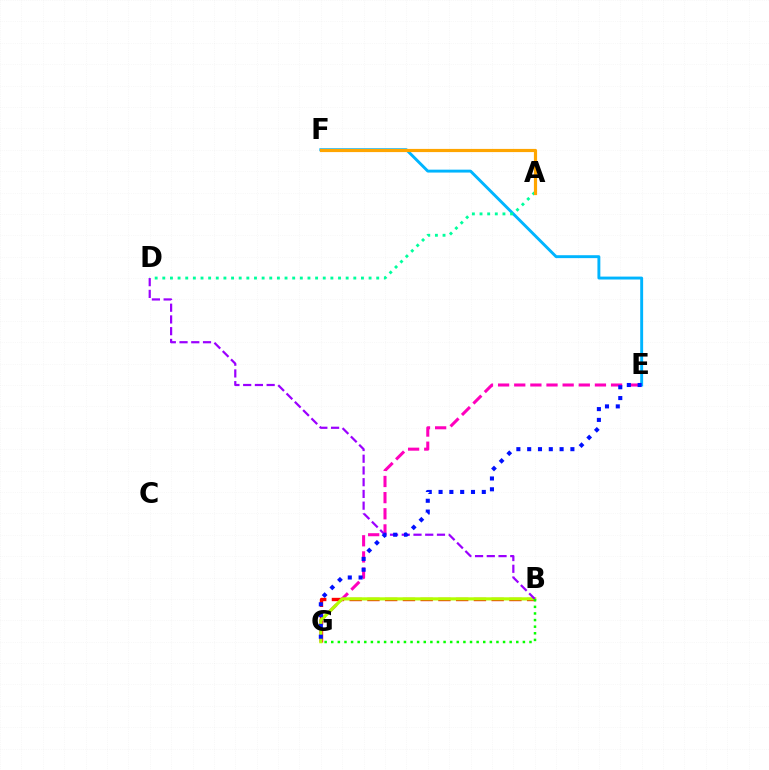{('B', 'G'): [{'color': '#ff0000', 'line_style': 'dashed', 'thickness': 2.41}, {'color': '#b3ff00', 'line_style': 'solid', 'thickness': 2.29}, {'color': '#08ff00', 'line_style': 'dotted', 'thickness': 1.8}], ('E', 'F'): [{'color': '#00b5ff', 'line_style': 'solid', 'thickness': 2.1}], ('E', 'G'): [{'color': '#ff00bd', 'line_style': 'dashed', 'thickness': 2.19}, {'color': '#0010ff', 'line_style': 'dotted', 'thickness': 2.94}], ('A', 'D'): [{'color': '#00ff9d', 'line_style': 'dotted', 'thickness': 2.08}], ('B', 'D'): [{'color': '#9b00ff', 'line_style': 'dashed', 'thickness': 1.59}], ('A', 'F'): [{'color': '#ffa500', 'line_style': 'solid', 'thickness': 2.29}]}